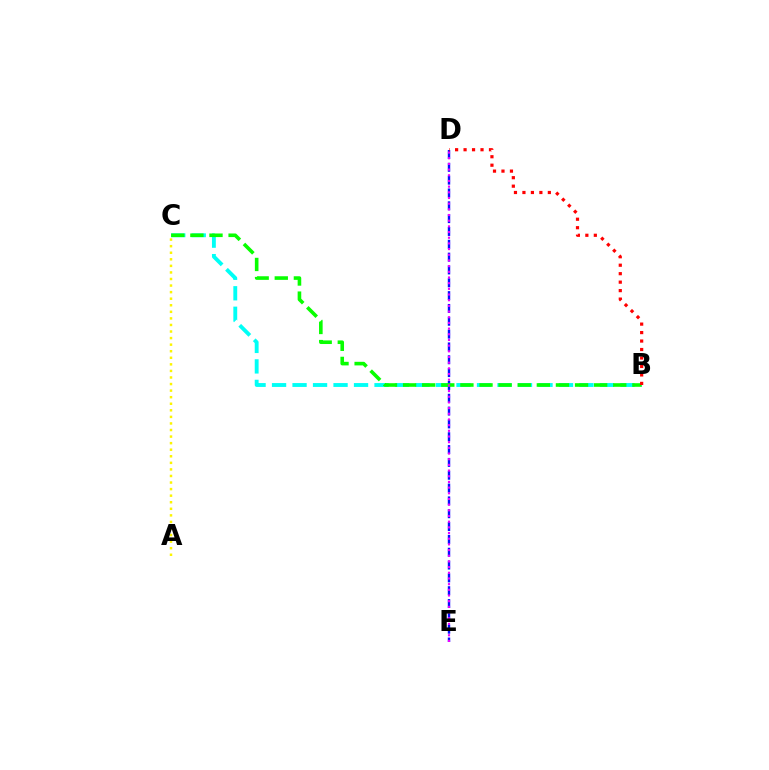{('B', 'C'): [{'color': '#00fff6', 'line_style': 'dashed', 'thickness': 2.78}, {'color': '#08ff00', 'line_style': 'dashed', 'thickness': 2.6}], ('D', 'E'): [{'color': '#0010ff', 'line_style': 'dashed', 'thickness': 1.74}, {'color': '#ee00ff', 'line_style': 'dotted', 'thickness': 1.54}], ('A', 'C'): [{'color': '#fcf500', 'line_style': 'dotted', 'thickness': 1.78}], ('B', 'D'): [{'color': '#ff0000', 'line_style': 'dotted', 'thickness': 2.3}]}